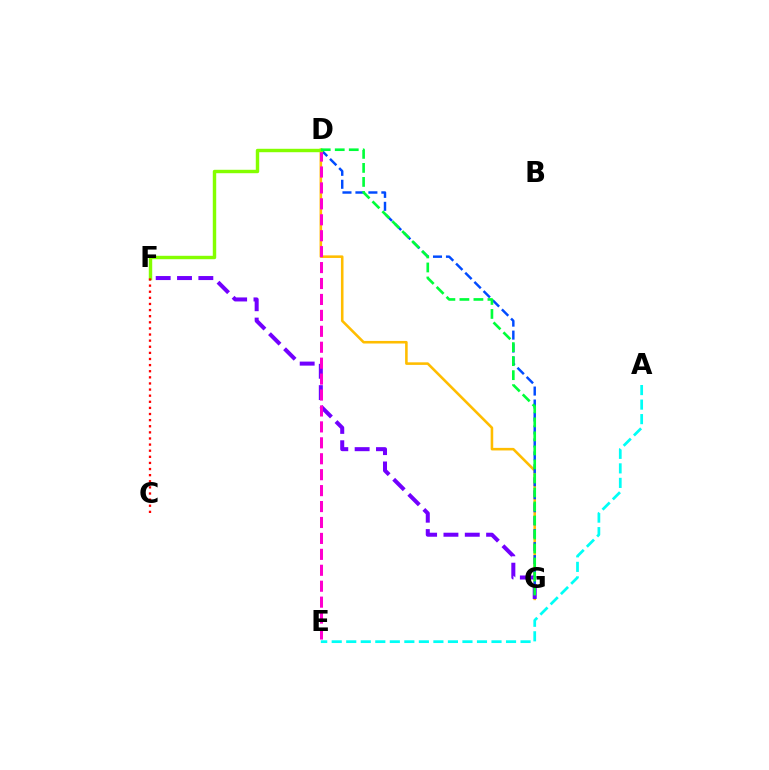{('A', 'E'): [{'color': '#00fff6', 'line_style': 'dashed', 'thickness': 1.97}], ('D', 'G'): [{'color': '#ffbd00', 'line_style': 'solid', 'thickness': 1.85}, {'color': '#004bff', 'line_style': 'dashed', 'thickness': 1.76}, {'color': '#00ff39', 'line_style': 'dashed', 'thickness': 1.9}], ('F', 'G'): [{'color': '#7200ff', 'line_style': 'dashed', 'thickness': 2.9}], ('D', 'E'): [{'color': '#ff00cf', 'line_style': 'dashed', 'thickness': 2.16}], ('D', 'F'): [{'color': '#84ff00', 'line_style': 'solid', 'thickness': 2.46}], ('C', 'F'): [{'color': '#ff0000', 'line_style': 'dotted', 'thickness': 1.66}]}